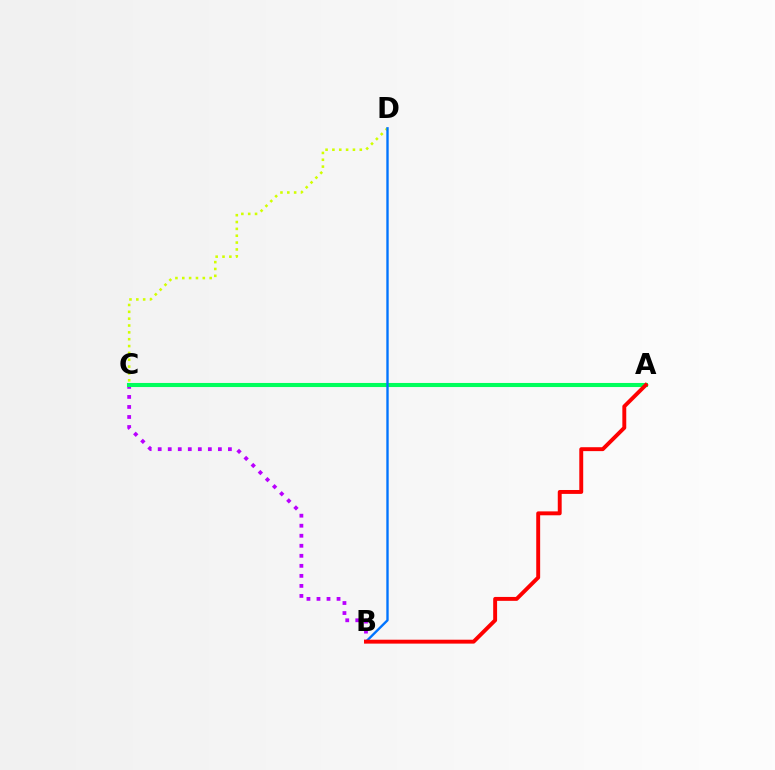{('B', 'C'): [{'color': '#b900ff', 'line_style': 'dotted', 'thickness': 2.72}], ('A', 'C'): [{'color': '#00ff5c', 'line_style': 'solid', 'thickness': 2.94}], ('C', 'D'): [{'color': '#d1ff00', 'line_style': 'dotted', 'thickness': 1.86}], ('B', 'D'): [{'color': '#0074ff', 'line_style': 'solid', 'thickness': 1.7}], ('A', 'B'): [{'color': '#ff0000', 'line_style': 'solid', 'thickness': 2.81}]}